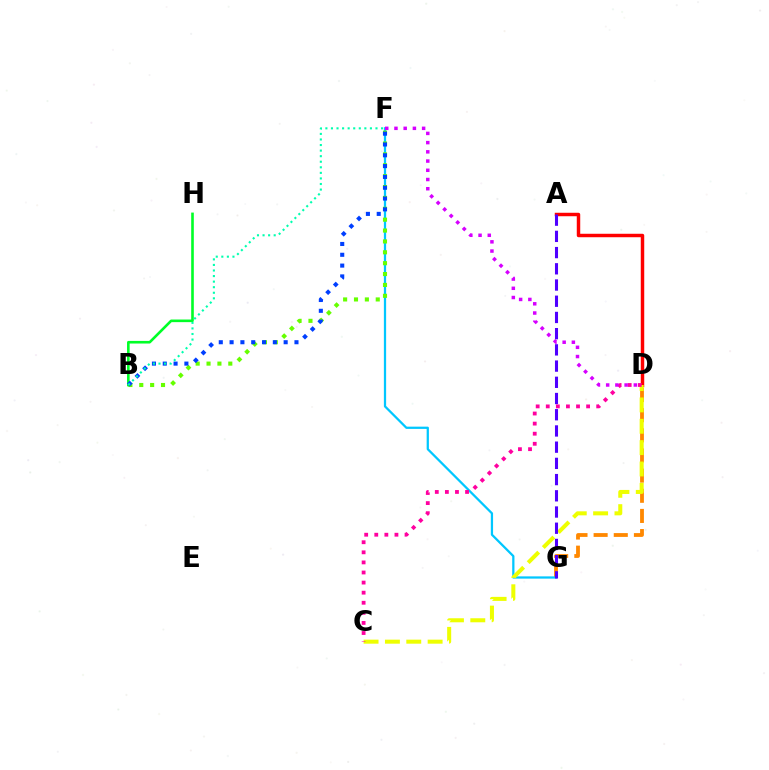{('D', 'G'): [{'color': '#ff8800', 'line_style': 'dashed', 'thickness': 2.74}], ('A', 'D'): [{'color': '#ff0000', 'line_style': 'solid', 'thickness': 2.49}], ('F', 'G'): [{'color': '#00c7ff', 'line_style': 'solid', 'thickness': 1.62}], ('C', 'D'): [{'color': '#eeff00', 'line_style': 'dashed', 'thickness': 2.9}, {'color': '#ff00a0', 'line_style': 'dotted', 'thickness': 2.74}], ('A', 'G'): [{'color': '#4f00ff', 'line_style': 'dashed', 'thickness': 2.2}], ('B', 'F'): [{'color': '#66ff00', 'line_style': 'dotted', 'thickness': 2.96}, {'color': '#003fff', 'line_style': 'dotted', 'thickness': 2.94}, {'color': '#00ffaf', 'line_style': 'dotted', 'thickness': 1.51}], ('D', 'F'): [{'color': '#d600ff', 'line_style': 'dotted', 'thickness': 2.51}], ('B', 'H'): [{'color': '#00ff27', 'line_style': 'solid', 'thickness': 1.89}]}